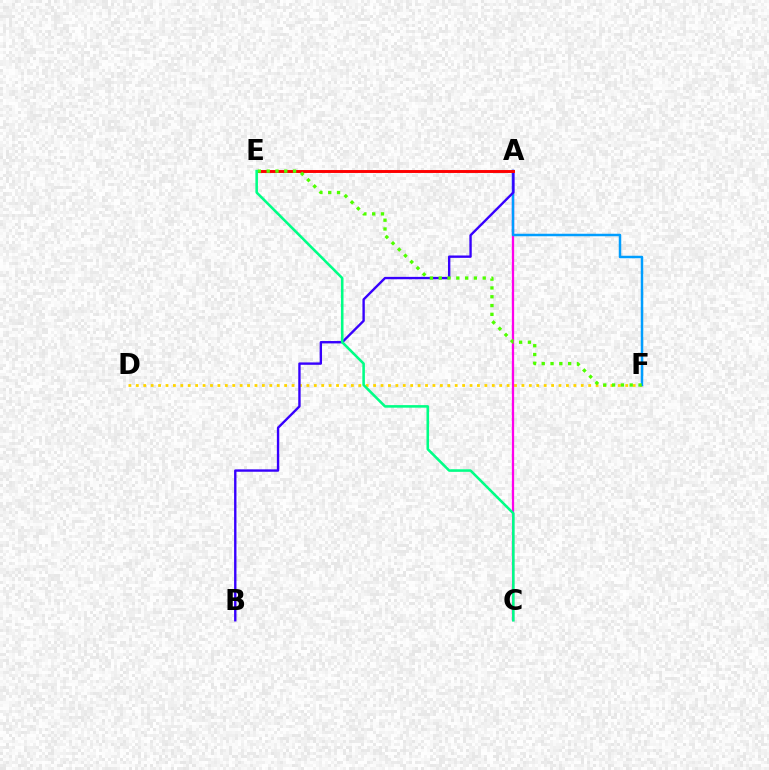{('D', 'F'): [{'color': '#ffd500', 'line_style': 'dotted', 'thickness': 2.01}], ('A', 'C'): [{'color': '#ff00ed', 'line_style': 'solid', 'thickness': 1.64}], ('A', 'F'): [{'color': '#009eff', 'line_style': 'solid', 'thickness': 1.79}], ('A', 'B'): [{'color': '#3700ff', 'line_style': 'solid', 'thickness': 1.71}], ('A', 'E'): [{'color': '#ff0000', 'line_style': 'solid', 'thickness': 2.11}], ('E', 'F'): [{'color': '#4fff00', 'line_style': 'dotted', 'thickness': 2.39}], ('C', 'E'): [{'color': '#00ff86', 'line_style': 'solid', 'thickness': 1.85}]}